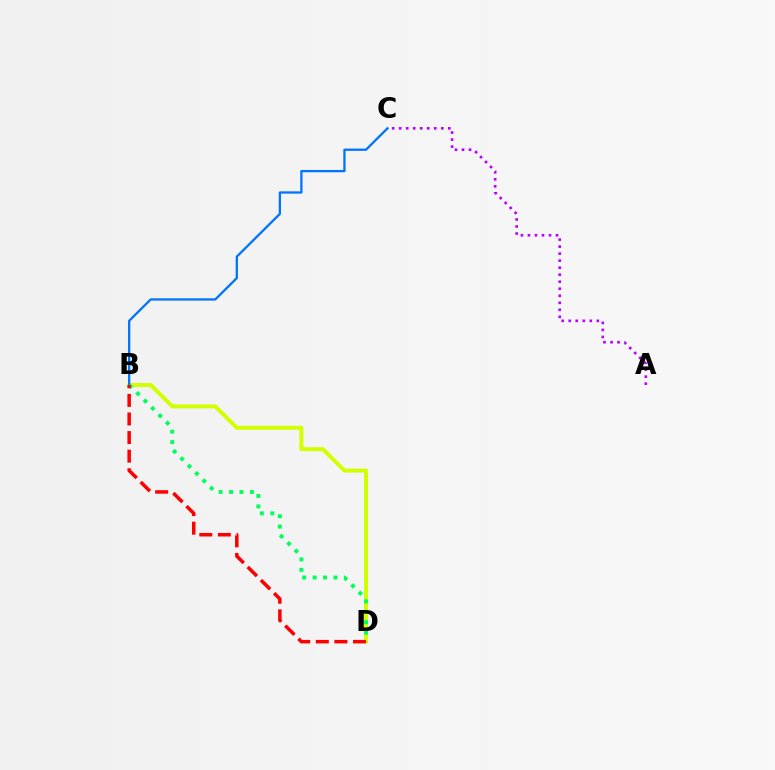{('B', 'D'): [{'color': '#d1ff00', 'line_style': 'solid', 'thickness': 2.85}, {'color': '#00ff5c', 'line_style': 'dotted', 'thickness': 2.84}, {'color': '#ff0000', 'line_style': 'dashed', 'thickness': 2.52}], ('B', 'C'): [{'color': '#0074ff', 'line_style': 'solid', 'thickness': 1.65}], ('A', 'C'): [{'color': '#b900ff', 'line_style': 'dotted', 'thickness': 1.91}]}